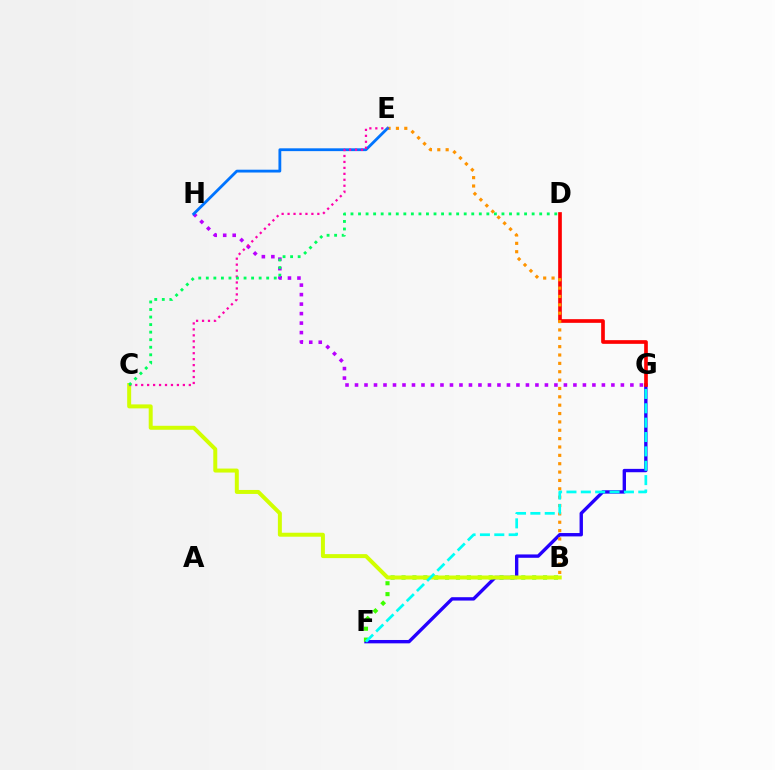{('F', 'G'): [{'color': '#2500ff', 'line_style': 'solid', 'thickness': 2.42}, {'color': '#00fff6', 'line_style': 'dashed', 'thickness': 1.95}], ('D', 'G'): [{'color': '#ff0000', 'line_style': 'solid', 'thickness': 2.64}], ('B', 'E'): [{'color': '#ff9400', 'line_style': 'dotted', 'thickness': 2.27}], ('B', 'F'): [{'color': '#3dff00', 'line_style': 'dotted', 'thickness': 2.96}], ('B', 'C'): [{'color': '#d1ff00', 'line_style': 'solid', 'thickness': 2.86}], ('G', 'H'): [{'color': '#b900ff', 'line_style': 'dotted', 'thickness': 2.58}], ('E', 'H'): [{'color': '#0074ff', 'line_style': 'solid', 'thickness': 2.03}], ('C', 'E'): [{'color': '#ff00ac', 'line_style': 'dotted', 'thickness': 1.62}], ('C', 'D'): [{'color': '#00ff5c', 'line_style': 'dotted', 'thickness': 2.05}]}